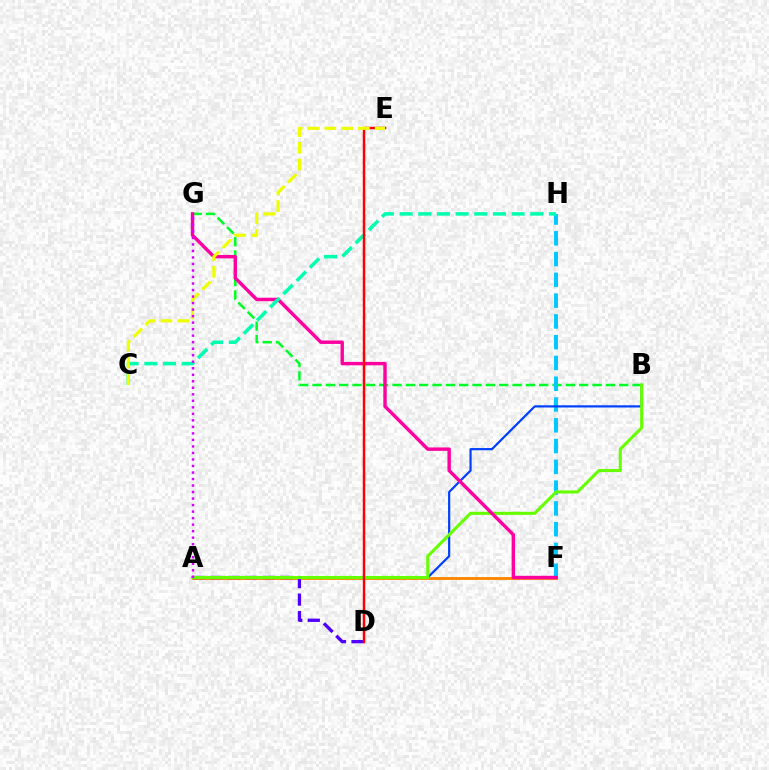{('A', 'F'): [{'color': '#ff8800', 'line_style': 'solid', 'thickness': 2.08}], ('B', 'G'): [{'color': '#00ff27', 'line_style': 'dashed', 'thickness': 1.81}], ('F', 'H'): [{'color': '#00c7ff', 'line_style': 'dashed', 'thickness': 2.82}], ('A', 'D'): [{'color': '#4f00ff', 'line_style': 'dashed', 'thickness': 2.38}], ('A', 'B'): [{'color': '#003fff', 'line_style': 'solid', 'thickness': 1.58}, {'color': '#66ff00', 'line_style': 'solid', 'thickness': 2.22}], ('F', 'G'): [{'color': '#ff00a0', 'line_style': 'solid', 'thickness': 2.46}], ('C', 'H'): [{'color': '#00ffaf', 'line_style': 'dashed', 'thickness': 2.54}], ('D', 'E'): [{'color': '#ff0000', 'line_style': 'solid', 'thickness': 1.79}], ('C', 'E'): [{'color': '#eeff00', 'line_style': 'dashed', 'thickness': 2.28}], ('A', 'G'): [{'color': '#d600ff', 'line_style': 'dotted', 'thickness': 1.77}]}